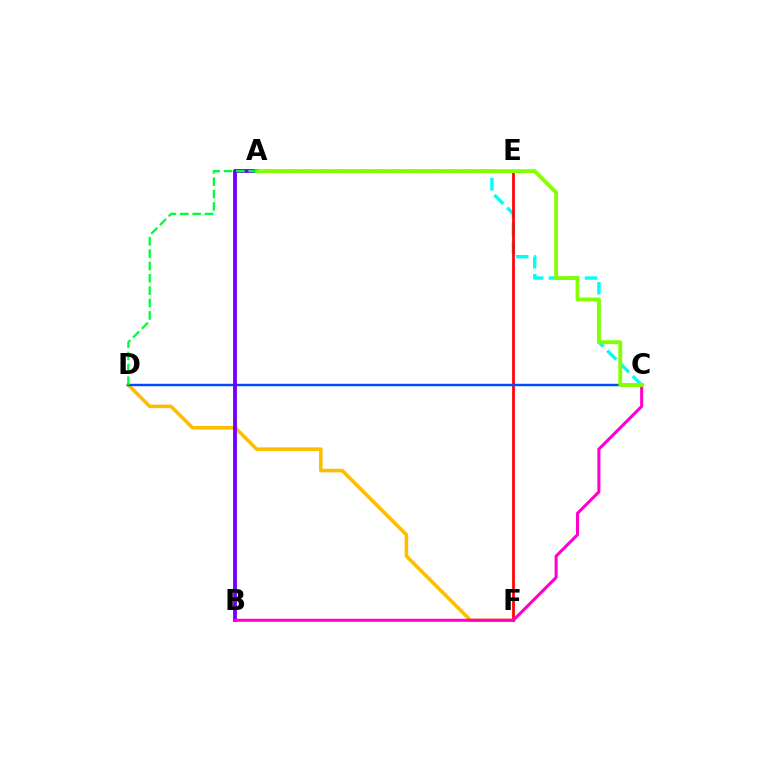{('A', 'C'): [{'color': '#00fff6', 'line_style': 'dashed', 'thickness': 2.45}, {'color': '#84ff00', 'line_style': 'solid', 'thickness': 2.76}], ('D', 'F'): [{'color': '#ffbd00', 'line_style': 'solid', 'thickness': 2.56}], ('E', 'F'): [{'color': '#ff0000', 'line_style': 'solid', 'thickness': 1.96}], ('C', 'D'): [{'color': '#004bff', 'line_style': 'solid', 'thickness': 1.74}], ('A', 'B'): [{'color': '#7200ff', 'line_style': 'solid', 'thickness': 2.76}], ('B', 'C'): [{'color': '#ff00cf', 'line_style': 'solid', 'thickness': 2.2}], ('A', 'D'): [{'color': '#00ff39', 'line_style': 'dashed', 'thickness': 1.68}]}